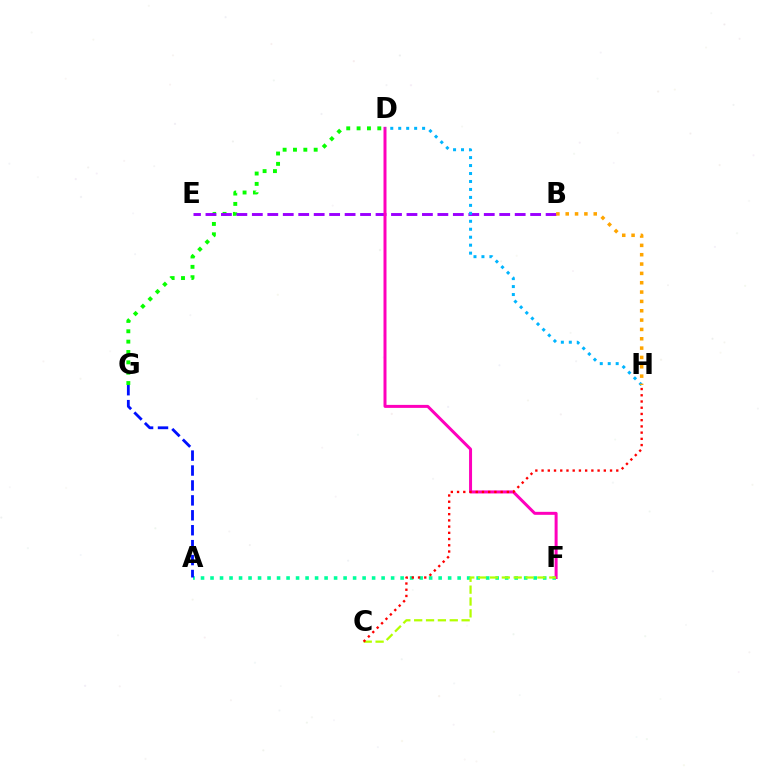{('A', 'F'): [{'color': '#00ff9d', 'line_style': 'dotted', 'thickness': 2.58}], ('D', 'G'): [{'color': '#08ff00', 'line_style': 'dotted', 'thickness': 2.81}], ('B', 'E'): [{'color': '#9b00ff', 'line_style': 'dashed', 'thickness': 2.1}], ('A', 'G'): [{'color': '#0010ff', 'line_style': 'dashed', 'thickness': 2.03}], ('D', 'F'): [{'color': '#ff00bd', 'line_style': 'solid', 'thickness': 2.15}], ('D', 'H'): [{'color': '#00b5ff', 'line_style': 'dotted', 'thickness': 2.16}], ('C', 'F'): [{'color': '#b3ff00', 'line_style': 'dashed', 'thickness': 1.61}], ('C', 'H'): [{'color': '#ff0000', 'line_style': 'dotted', 'thickness': 1.69}], ('B', 'H'): [{'color': '#ffa500', 'line_style': 'dotted', 'thickness': 2.54}]}